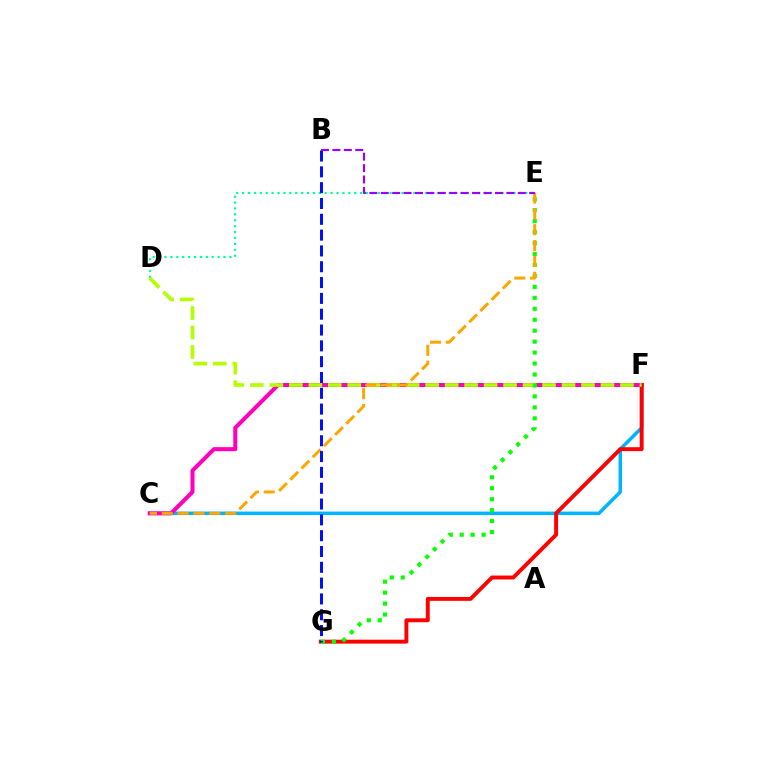{('C', 'F'): [{'color': '#00b5ff', 'line_style': 'solid', 'thickness': 2.54}, {'color': '#ff00bd', 'line_style': 'solid', 'thickness': 2.91}], ('F', 'G'): [{'color': '#ff0000', 'line_style': 'solid', 'thickness': 2.82}], ('D', 'E'): [{'color': '#00ff9d', 'line_style': 'dotted', 'thickness': 1.6}], ('D', 'F'): [{'color': '#b3ff00', 'line_style': 'dashed', 'thickness': 2.65}], ('E', 'G'): [{'color': '#08ff00', 'line_style': 'dotted', 'thickness': 2.98}], ('C', 'E'): [{'color': '#ffa500', 'line_style': 'dashed', 'thickness': 2.15}], ('B', 'G'): [{'color': '#0010ff', 'line_style': 'dashed', 'thickness': 2.15}], ('B', 'E'): [{'color': '#9b00ff', 'line_style': 'dashed', 'thickness': 1.55}]}